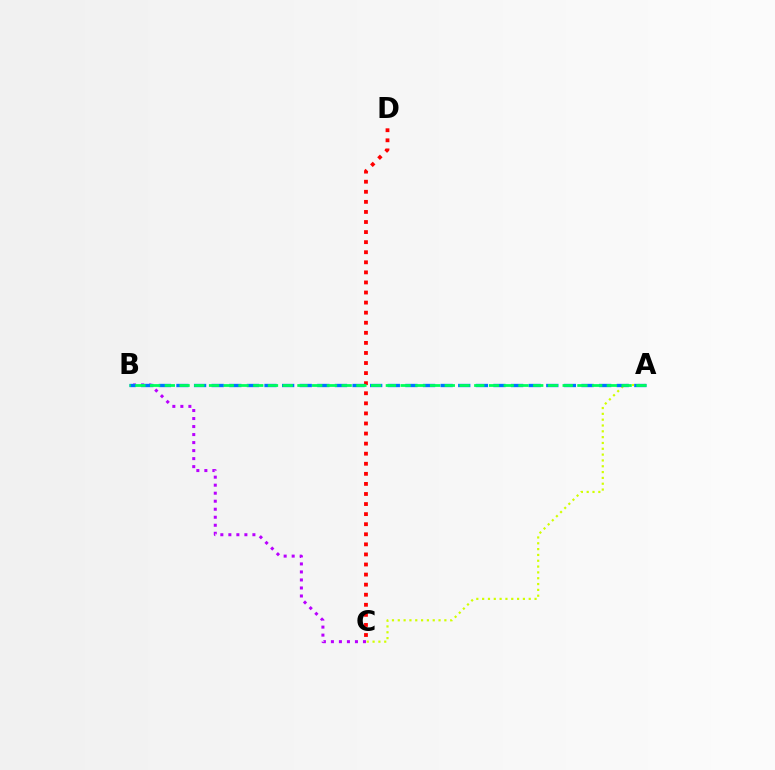{('C', 'D'): [{'color': '#ff0000', 'line_style': 'dotted', 'thickness': 2.74}], ('B', 'C'): [{'color': '#b900ff', 'line_style': 'dotted', 'thickness': 2.18}], ('A', 'C'): [{'color': '#d1ff00', 'line_style': 'dotted', 'thickness': 1.58}], ('A', 'B'): [{'color': '#0074ff', 'line_style': 'dashed', 'thickness': 2.39}, {'color': '#00ff5c', 'line_style': 'dashed', 'thickness': 2.0}]}